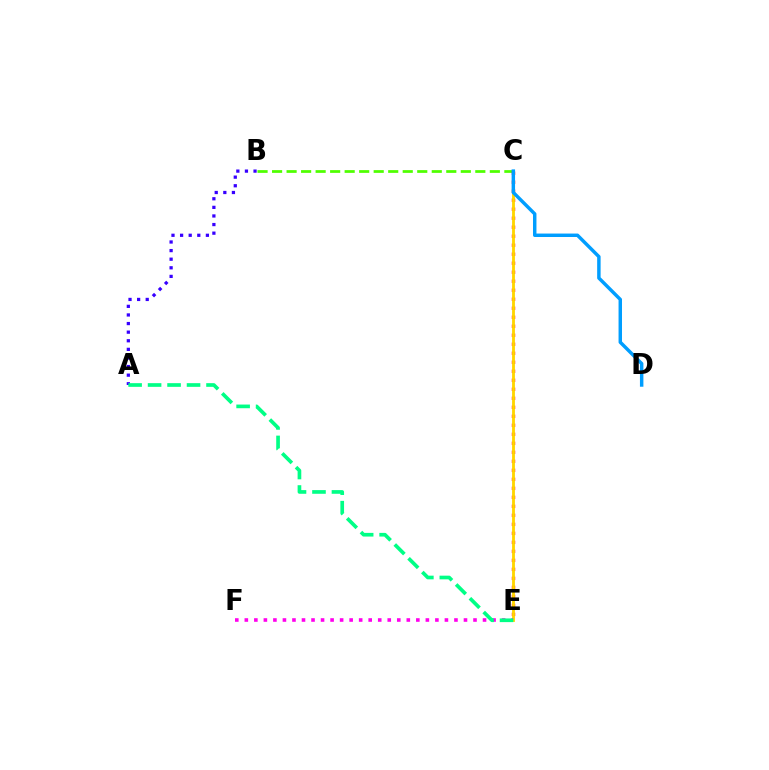{('B', 'C'): [{'color': '#4fff00', 'line_style': 'dashed', 'thickness': 1.97}], ('C', 'E'): [{'color': '#ff0000', 'line_style': 'dotted', 'thickness': 2.45}, {'color': '#ffd500', 'line_style': 'solid', 'thickness': 2.04}], ('C', 'D'): [{'color': '#009eff', 'line_style': 'solid', 'thickness': 2.49}], ('E', 'F'): [{'color': '#ff00ed', 'line_style': 'dotted', 'thickness': 2.59}], ('A', 'B'): [{'color': '#3700ff', 'line_style': 'dotted', 'thickness': 2.34}], ('A', 'E'): [{'color': '#00ff86', 'line_style': 'dashed', 'thickness': 2.65}]}